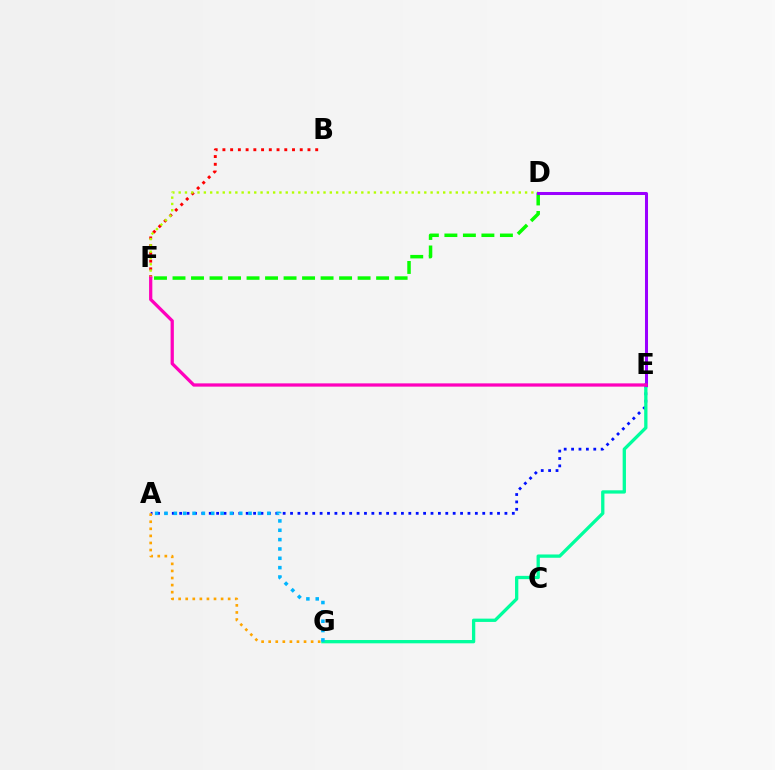{('B', 'F'): [{'color': '#ff0000', 'line_style': 'dotted', 'thickness': 2.1}], ('D', 'F'): [{'color': '#b3ff00', 'line_style': 'dotted', 'thickness': 1.71}, {'color': '#08ff00', 'line_style': 'dashed', 'thickness': 2.51}], ('A', 'E'): [{'color': '#0010ff', 'line_style': 'dotted', 'thickness': 2.01}], ('E', 'G'): [{'color': '#00ff9d', 'line_style': 'solid', 'thickness': 2.37}], ('D', 'E'): [{'color': '#9b00ff', 'line_style': 'solid', 'thickness': 2.18}], ('A', 'G'): [{'color': '#ffa500', 'line_style': 'dotted', 'thickness': 1.92}, {'color': '#00b5ff', 'line_style': 'dotted', 'thickness': 2.54}], ('E', 'F'): [{'color': '#ff00bd', 'line_style': 'solid', 'thickness': 2.34}]}